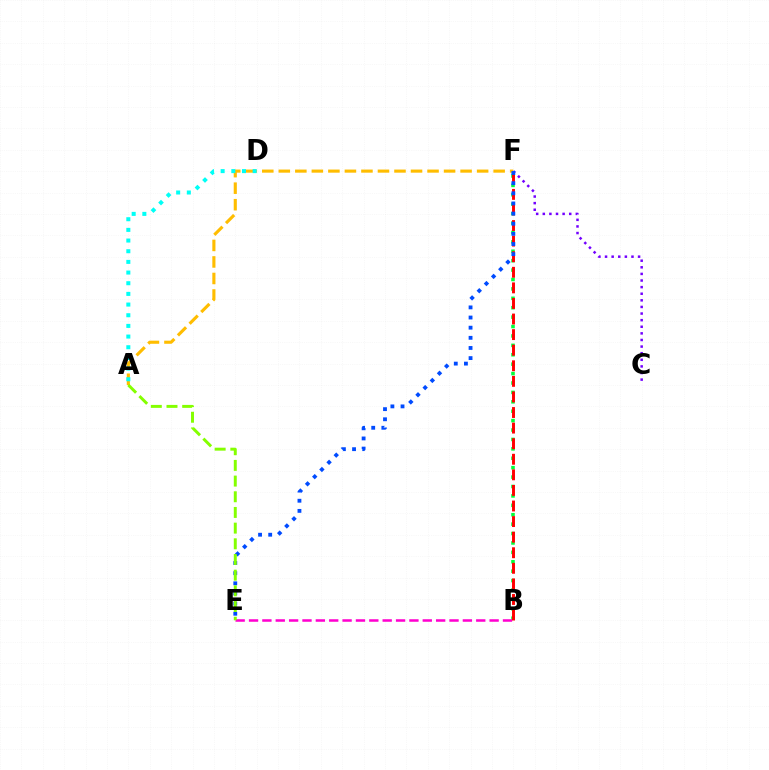{('B', 'F'): [{'color': '#00ff39', 'line_style': 'dotted', 'thickness': 2.56}, {'color': '#ff0000', 'line_style': 'dashed', 'thickness': 2.12}], ('A', 'F'): [{'color': '#ffbd00', 'line_style': 'dashed', 'thickness': 2.24}], ('A', 'D'): [{'color': '#00fff6', 'line_style': 'dotted', 'thickness': 2.9}], ('B', 'E'): [{'color': '#ff00cf', 'line_style': 'dashed', 'thickness': 1.82}], ('C', 'F'): [{'color': '#7200ff', 'line_style': 'dotted', 'thickness': 1.8}], ('E', 'F'): [{'color': '#004bff', 'line_style': 'dotted', 'thickness': 2.75}], ('A', 'E'): [{'color': '#84ff00', 'line_style': 'dashed', 'thickness': 2.13}]}